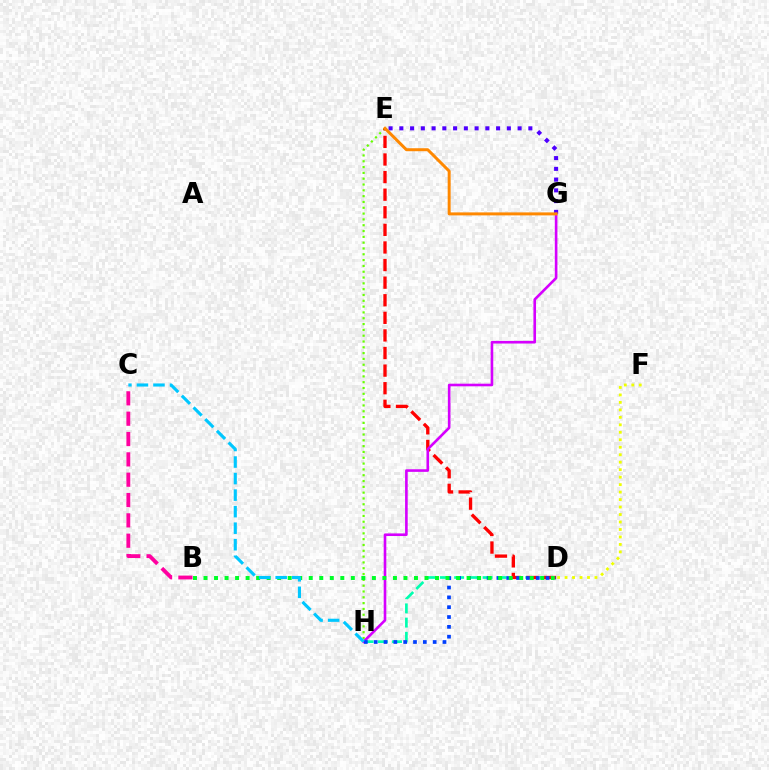{('E', 'G'): [{'color': '#4f00ff', 'line_style': 'dotted', 'thickness': 2.92}, {'color': '#ff8800', 'line_style': 'solid', 'thickness': 2.15}], ('D', 'H'): [{'color': '#00ffaf', 'line_style': 'dashed', 'thickness': 1.93}, {'color': '#003fff', 'line_style': 'dotted', 'thickness': 2.67}], ('E', 'H'): [{'color': '#66ff00', 'line_style': 'dotted', 'thickness': 1.58}], ('B', 'C'): [{'color': '#ff00a0', 'line_style': 'dashed', 'thickness': 2.76}], ('D', 'E'): [{'color': '#ff0000', 'line_style': 'dashed', 'thickness': 2.39}], ('G', 'H'): [{'color': '#d600ff', 'line_style': 'solid', 'thickness': 1.89}], ('B', 'D'): [{'color': '#00ff27', 'line_style': 'dotted', 'thickness': 2.86}], ('D', 'F'): [{'color': '#eeff00', 'line_style': 'dotted', 'thickness': 2.03}], ('C', 'H'): [{'color': '#00c7ff', 'line_style': 'dashed', 'thickness': 2.25}]}